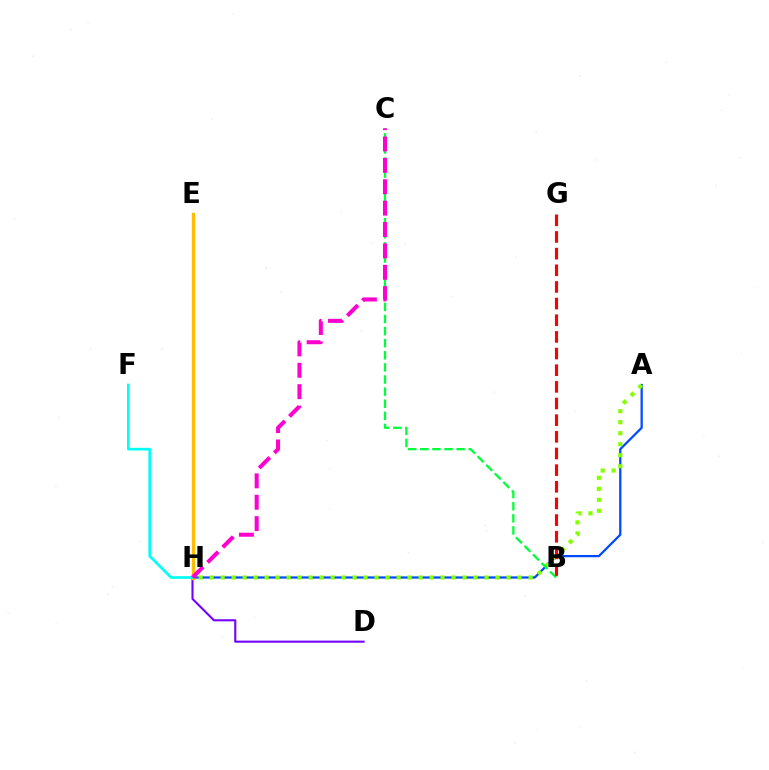{('A', 'H'): [{'color': '#004bff', 'line_style': 'solid', 'thickness': 1.63}, {'color': '#84ff00', 'line_style': 'dotted', 'thickness': 2.99}], ('B', 'C'): [{'color': '#00ff39', 'line_style': 'dashed', 'thickness': 1.64}], ('D', 'H'): [{'color': '#7200ff', 'line_style': 'solid', 'thickness': 1.5}], ('B', 'G'): [{'color': '#ff0000', 'line_style': 'dashed', 'thickness': 2.26}], ('E', 'H'): [{'color': '#ffbd00', 'line_style': 'solid', 'thickness': 2.41}], ('F', 'H'): [{'color': '#00fff6', 'line_style': 'solid', 'thickness': 1.93}], ('C', 'H'): [{'color': '#ff00cf', 'line_style': 'dashed', 'thickness': 2.9}]}